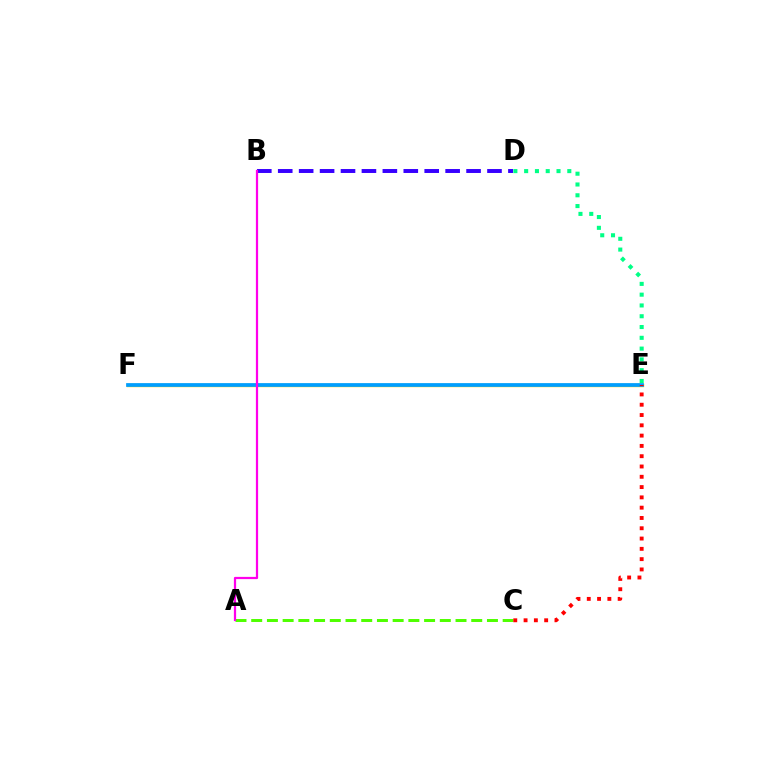{('B', 'D'): [{'color': '#3700ff', 'line_style': 'dashed', 'thickness': 2.84}], ('E', 'F'): [{'color': '#ffd500', 'line_style': 'solid', 'thickness': 2.43}, {'color': '#009eff', 'line_style': 'solid', 'thickness': 2.69}], ('A', 'C'): [{'color': '#4fff00', 'line_style': 'dashed', 'thickness': 2.14}], ('A', 'B'): [{'color': '#ff00ed', 'line_style': 'solid', 'thickness': 1.6}], ('C', 'E'): [{'color': '#ff0000', 'line_style': 'dotted', 'thickness': 2.8}], ('D', 'E'): [{'color': '#00ff86', 'line_style': 'dotted', 'thickness': 2.93}]}